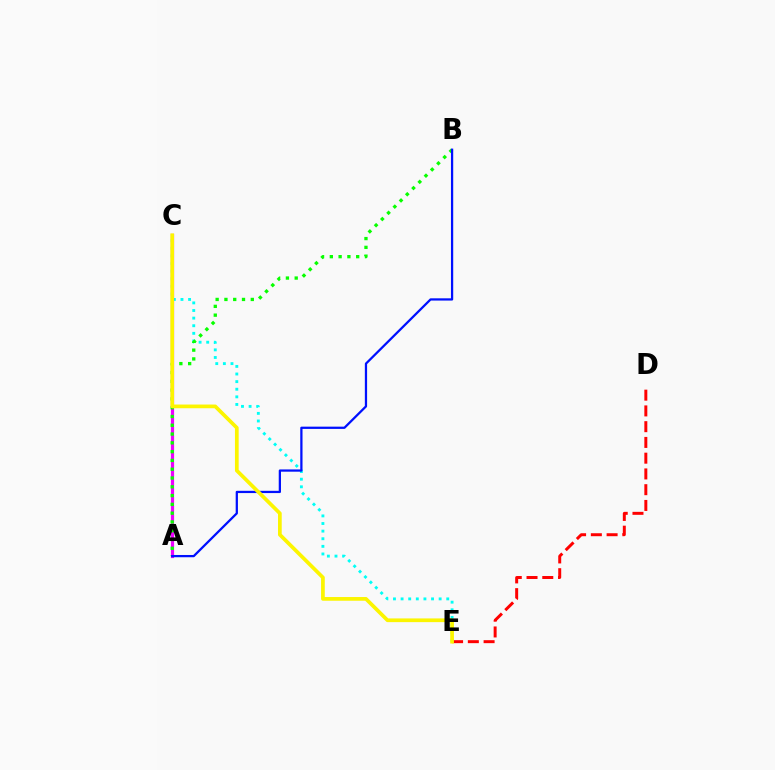{('C', 'E'): [{'color': '#00fff6', 'line_style': 'dotted', 'thickness': 2.07}, {'color': '#fcf500', 'line_style': 'solid', 'thickness': 2.67}], ('A', 'C'): [{'color': '#ee00ff', 'line_style': 'solid', 'thickness': 2.29}], ('D', 'E'): [{'color': '#ff0000', 'line_style': 'dashed', 'thickness': 2.14}], ('A', 'B'): [{'color': '#08ff00', 'line_style': 'dotted', 'thickness': 2.39}, {'color': '#0010ff', 'line_style': 'solid', 'thickness': 1.62}]}